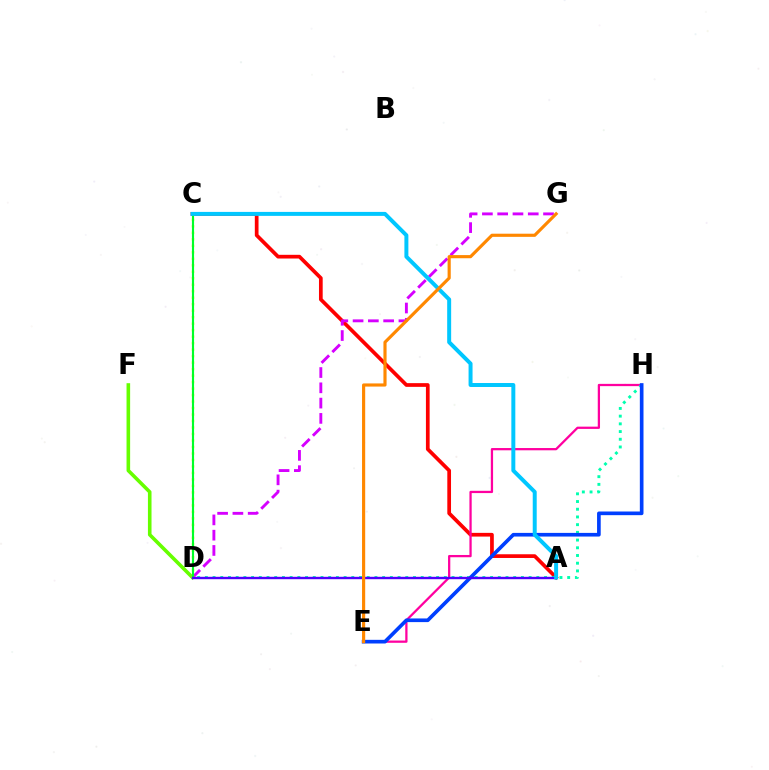{('D', 'F'): [{'color': '#66ff00', 'line_style': 'solid', 'thickness': 2.59}], ('A', 'C'): [{'color': '#ff0000', 'line_style': 'solid', 'thickness': 2.67}, {'color': '#00c7ff', 'line_style': 'solid', 'thickness': 2.86}], ('E', 'H'): [{'color': '#ff00a0', 'line_style': 'solid', 'thickness': 1.63}, {'color': '#003fff', 'line_style': 'solid', 'thickness': 2.63}], ('D', 'H'): [{'color': '#00ffaf', 'line_style': 'dotted', 'thickness': 2.09}], ('D', 'G'): [{'color': '#d600ff', 'line_style': 'dashed', 'thickness': 2.08}], ('C', 'D'): [{'color': '#eeff00', 'line_style': 'dotted', 'thickness': 1.76}, {'color': '#00ff27', 'line_style': 'solid', 'thickness': 1.54}], ('A', 'D'): [{'color': '#4f00ff', 'line_style': 'solid', 'thickness': 1.73}], ('E', 'G'): [{'color': '#ff8800', 'line_style': 'solid', 'thickness': 2.27}]}